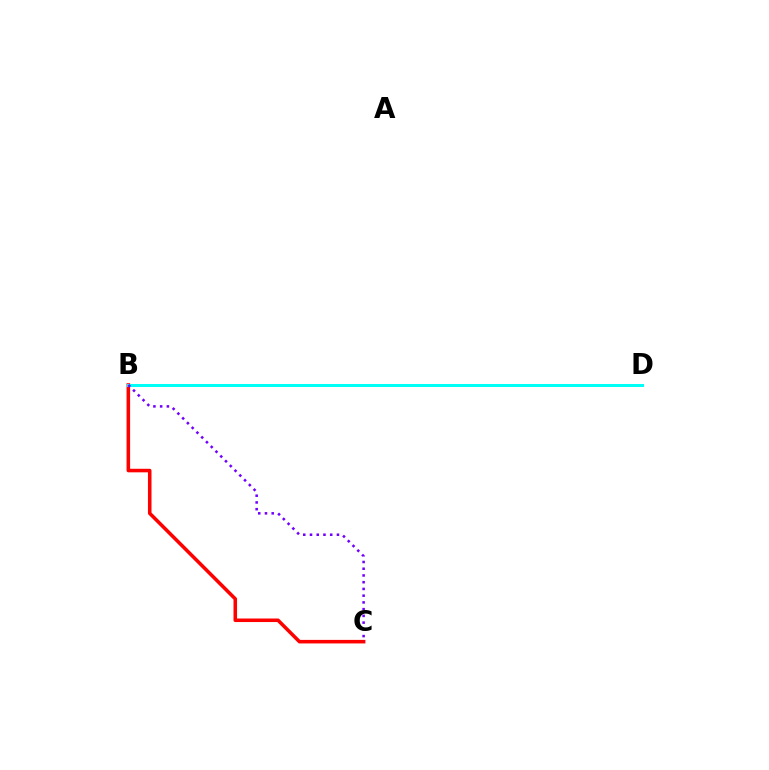{('B', 'D'): [{'color': '#84ff00', 'line_style': 'dashed', 'thickness': 2.17}, {'color': '#00fff6', 'line_style': 'solid', 'thickness': 2.15}], ('B', 'C'): [{'color': '#ff0000', 'line_style': 'solid', 'thickness': 2.55}, {'color': '#7200ff', 'line_style': 'dotted', 'thickness': 1.83}]}